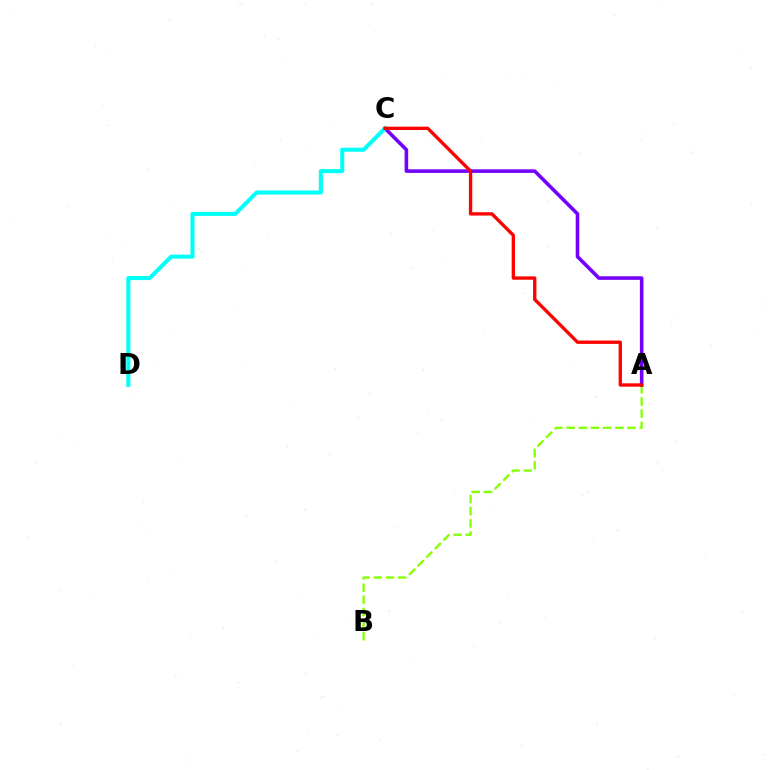{('A', 'B'): [{'color': '#84ff00', 'line_style': 'dashed', 'thickness': 1.65}], ('A', 'C'): [{'color': '#7200ff', 'line_style': 'solid', 'thickness': 2.57}, {'color': '#ff0000', 'line_style': 'solid', 'thickness': 2.4}], ('C', 'D'): [{'color': '#00fff6', 'line_style': 'solid', 'thickness': 2.92}]}